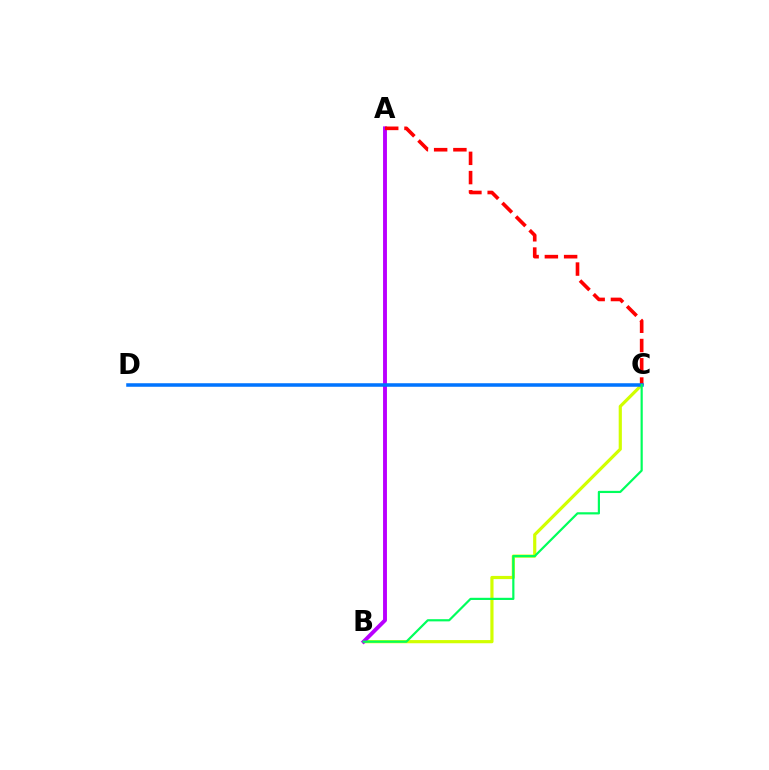{('B', 'C'): [{'color': '#d1ff00', 'line_style': 'solid', 'thickness': 2.29}, {'color': '#00ff5c', 'line_style': 'solid', 'thickness': 1.58}], ('A', 'B'): [{'color': '#b900ff', 'line_style': 'solid', 'thickness': 2.81}], ('A', 'C'): [{'color': '#ff0000', 'line_style': 'dashed', 'thickness': 2.62}], ('C', 'D'): [{'color': '#0074ff', 'line_style': 'solid', 'thickness': 2.54}]}